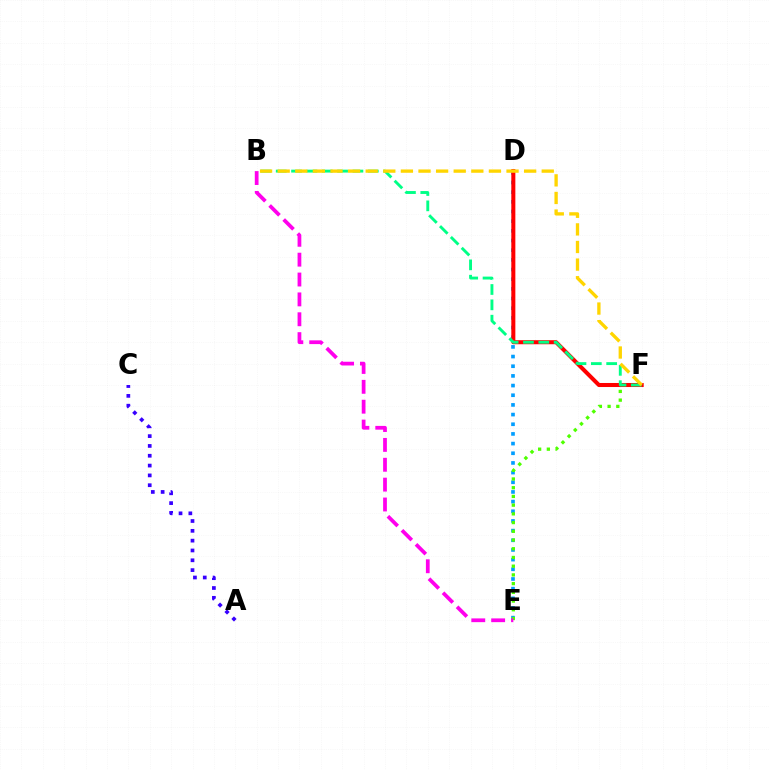{('D', 'E'): [{'color': '#009eff', 'line_style': 'dotted', 'thickness': 2.63}], ('E', 'F'): [{'color': '#4fff00', 'line_style': 'dotted', 'thickness': 2.37}], ('B', 'E'): [{'color': '#ff00ed', 'line_style': 'dashed', 'thickness': 2.7}], ('A', 'C'): [{'color': '#3700ff', 'line_style': 'dotted', 'thickness': 2.67}], ('D', 'F'): [{'color': '#ff0000', 'line_style': 'solid', 'thickness': 2.91}], ('B', 'F'): [{'color': '#00ff86', 'line_style': 'dashed', 'thickness': 2.08}, {'color': '#ffd500', 'line_style': 'dashed', 'thickness': 2.39}]}